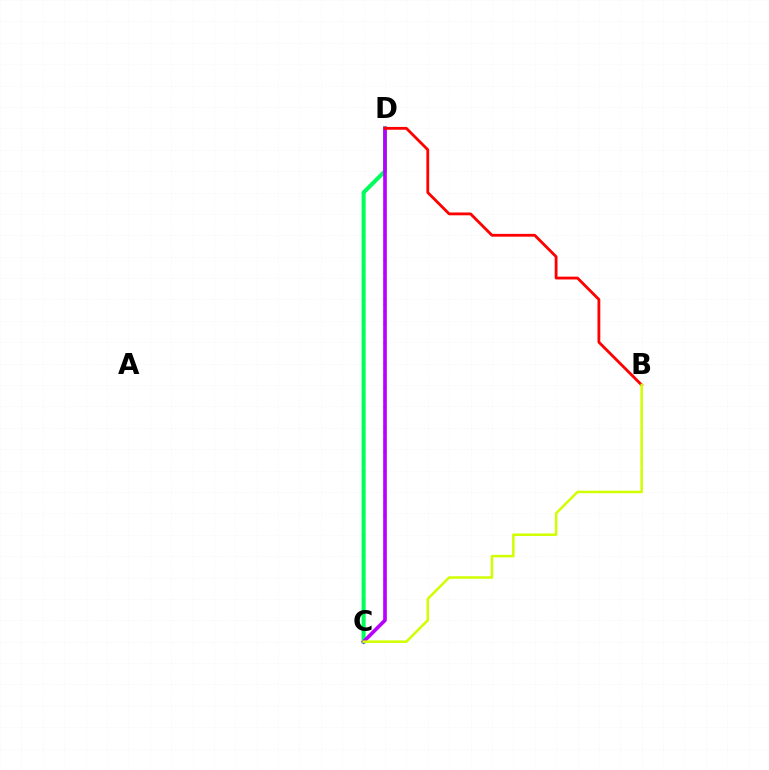{('C', 'D'): [{'color': '#00ff5c', 'line_style': 'solid', 'thickness': 2.93}, {'color': '#0074ff', 'line_style': 'dotted', 'thickness': 1.73}, {'color': '#b900ff', 'line_style': 'solid', 'thickness': 2.61}], ('B', 'D'): [{'color': '#ff0000', 'line_style': 'solid', 'thickness': 2.02}], ('B', 'C'): [{'color': '#d1ff00', 'line_style': 'solid', 'thickness': 1.82}]}